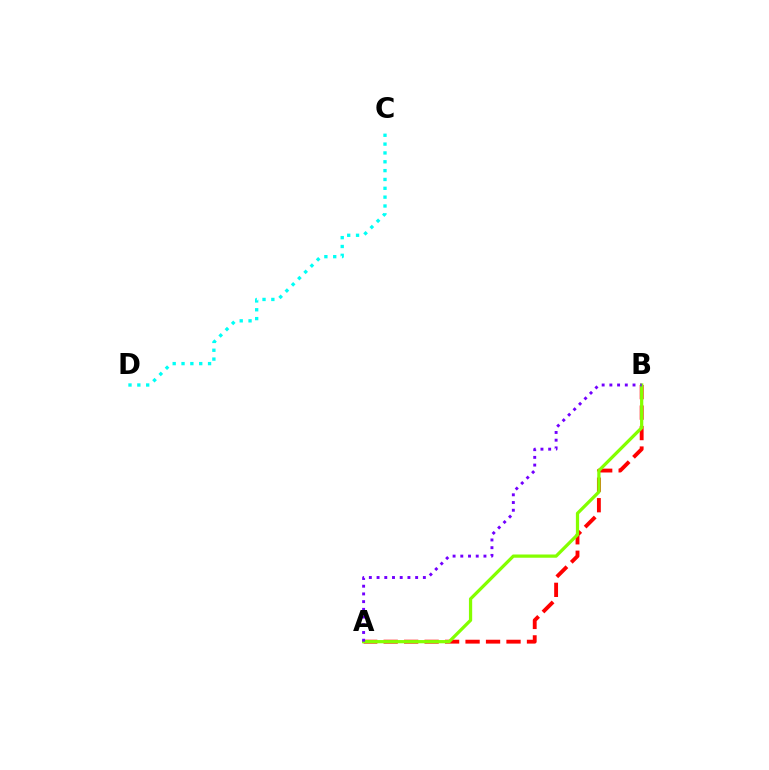{('C', 'D'): [{'color': '#00fff6', 'line_style': 'dotted', 'thickness': 2.4}], ('A', 'B'): [{'color': '#ff0000', 'line_style': 'dashed', 'thickness': 2.78}, {'color': '#84ff00', 'line_style': 'solid', 'thickness': 2.33}, {'color': '#7200ff', 'line_style': 'dotted', 'thickness': 2.1}]}